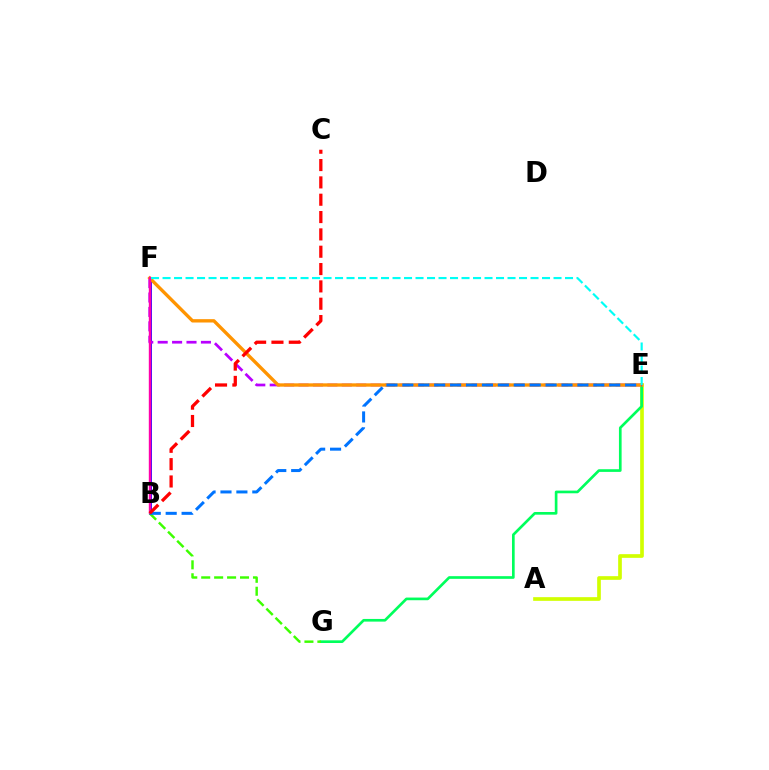{('A', 'E'): [{'color': '#d1ff00', 'line_style': 'solid', 'thickness': 2.65}], ('B', 'F'): [{'color': '#2500ff', 'line_style': 'solid', 'thickness': 2.04}, {'color': '#ff00ac', 'line_style': 'solid', 'thickness': 1.73}], ('E', 'F'): [{'color': '#b900ff', 'line_style': 'dashed', 'thickness': 1.96}, {'color': '#ff9400', 'line_style': 'solid', 'thickness': 2.41}, {'color': '#00fff6', 'line_style': 'dashed', 'thickness': 1.56}], ('E', 'G'): [{'color': '#00ff5c', 'line_style': 'solid', 'thickness': 1.92}], ('B', 'G'): [{'color': '#3dff00', 'line_style': 'dashed', 'thickness': 1.76}], ('B', 'E'): [{'color': '#0074ff', 'line_style': 'dashed', 'thickness': 2.16}], ('B', 'C'): [{'color': '#ff0000', 'line_style': 'dashed', 'thickness': 2.35}]}